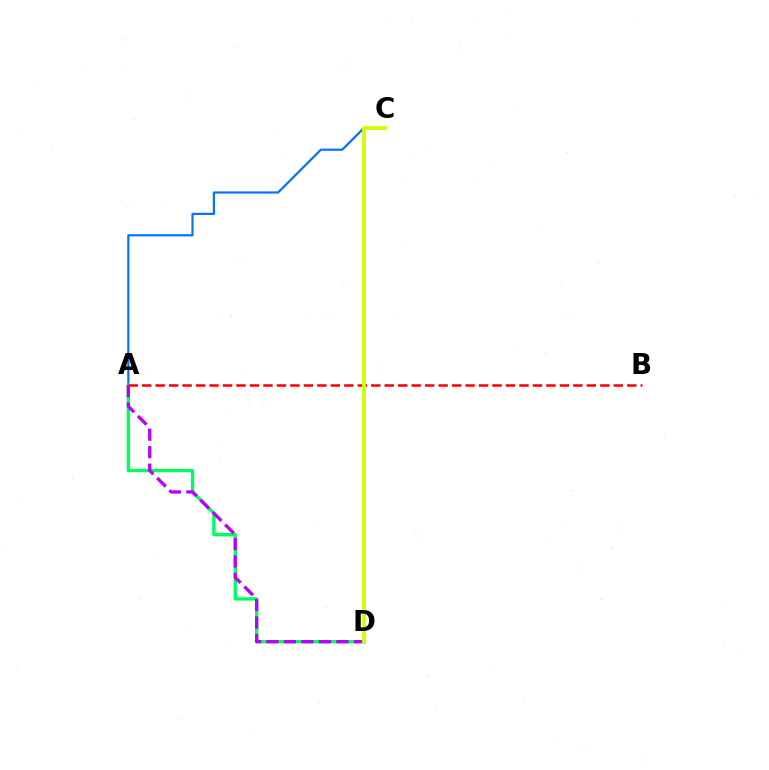{('A', 'C'): [{'color': '#0074ff', 'line_style': 'solid', 'thickness': 1.58}], ('A', 'D'): [{'color': '#00ff5c', 'line_style': 'solid', 'thickness': 2.41}, {'color': '#b900ff', 'line_style': 'dashed', 'thickness': 2.37}], ('A', 'B'): [{'color': '#ff0000', 'line_style': 'dashed', 'thickness': 1.83}], ('C', 'D'): [{'color': '#d1ff00', 'line_style': 'solid', 'thickness': 2.71}]}